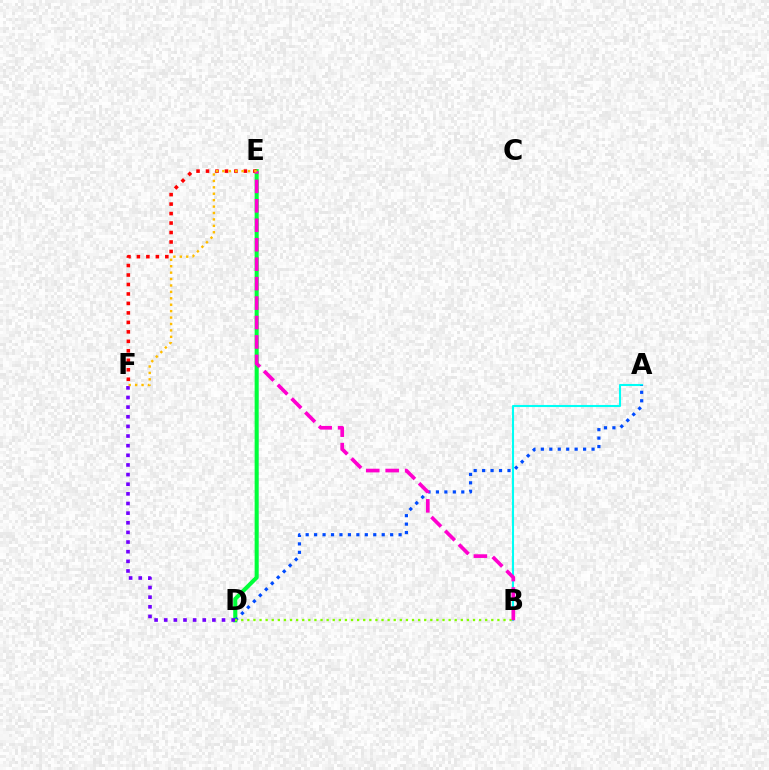{('D', 'E'): [{'color': '#00ff39', 'line_style': 'solid', 'thickness': 2.93}], ('A', 'B'): [{'color': '#00fff6', 'line_style': 'solid', 'thickness': 1.5}], ('E', 'F'): [{'color': '#ff0000', 'line_style': 'dotted', 'thickness': 2.57}, {'color': '#ffbd00', 'line_style': 'dotted', 'thickness': 1.74}], ('A', 'D'): [{'color': '#004bff', 'line_style': 'dotted', 'thickness': 2.3}], ('B', 'D'): [{'color': '#84ff00', 'line_style': 'dotted', 'thickness': 1.66}], ('D', 'F'): [{'color': '#7200ff', 'line_style': 'dotted', 'thickness': 2.62}], ('B', 'E'): [{'color': '#ff00cf', 'line_style': 'dashed', 'thickness': 2.64}]}